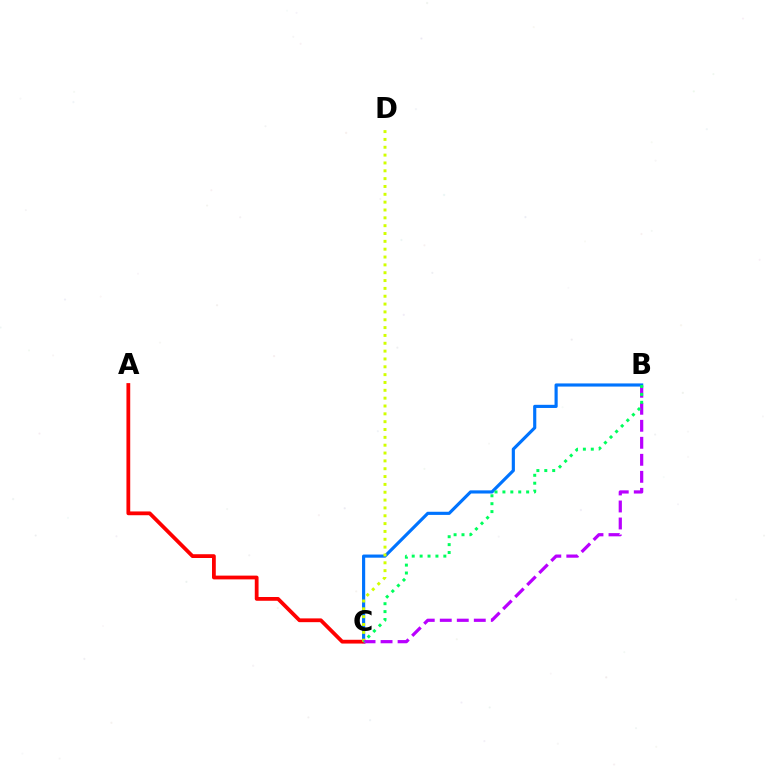{('B', 'C'): [{'color': '#0074ff', 'line_style': 'solid', 'thickness': 2.27}, {'color': '#b900ff', 'line_style': 'dashed', 'thickness': 2.31}, {'color': '#00ff5c', 'line_style': 'dotted', 'thickness': 2.15}], ('A', 'C'): [{'color': '#ff0000', 'line_style': 'solid', 'thickness': 2.72}], ('C', 'D'): [{'color': '#d1ff00', 'line_style': 'dotted', 'thickness': 2.13}]}